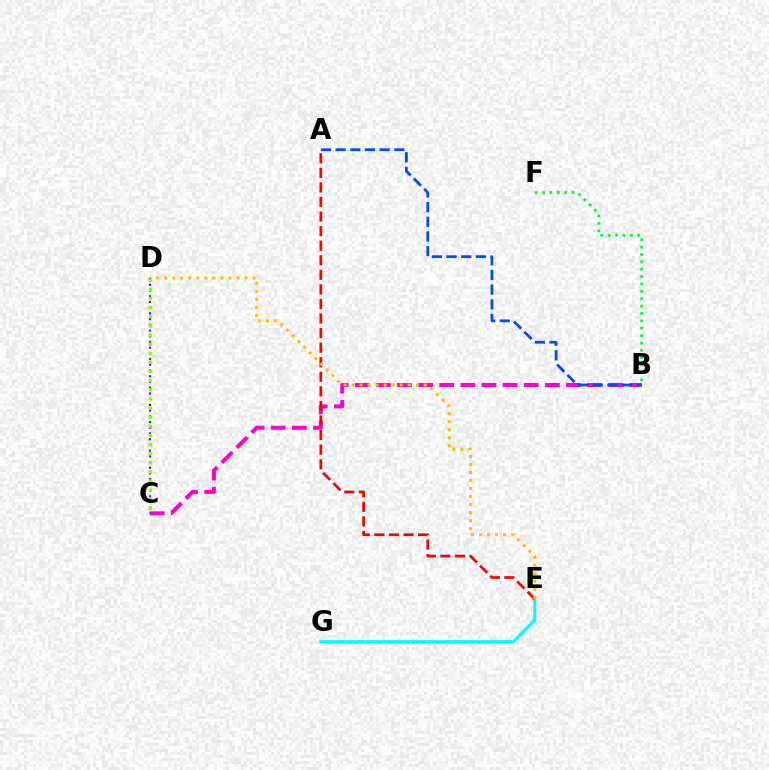{('B', 'F'): [{'color': '#00ff39', 'line_style': 'dotted', 'thickness': 2.0}], ('B', 'C'): [{'color': '#ff00cf', 'line_style': 'dashed', 'thickness': 2.87}], ('E', 'G'): [{'color': '#00fff6', 'line_style': 'solid', 'thickness': 2.2}], ('A', 'E'): [{'color': '#ff0000', 'line_style': 'dashed', 'thickness': 1.98}], ('A', 'B'): [{'color': '#004bff', 'line_style': 'dashed', 'thickness': 1.99}], ('D', 'E'): [{'color': '#ffbd00', 'line_style': 'dotted', 'thickness': 2.18}], ('C', 'D'): [{'color': '#7200ff', 'line_style': 'dotted', 'thickness': 1.55}, {'color': '#84ff00', 'line_style': 'dotted', 'thickness': 2.48}]}